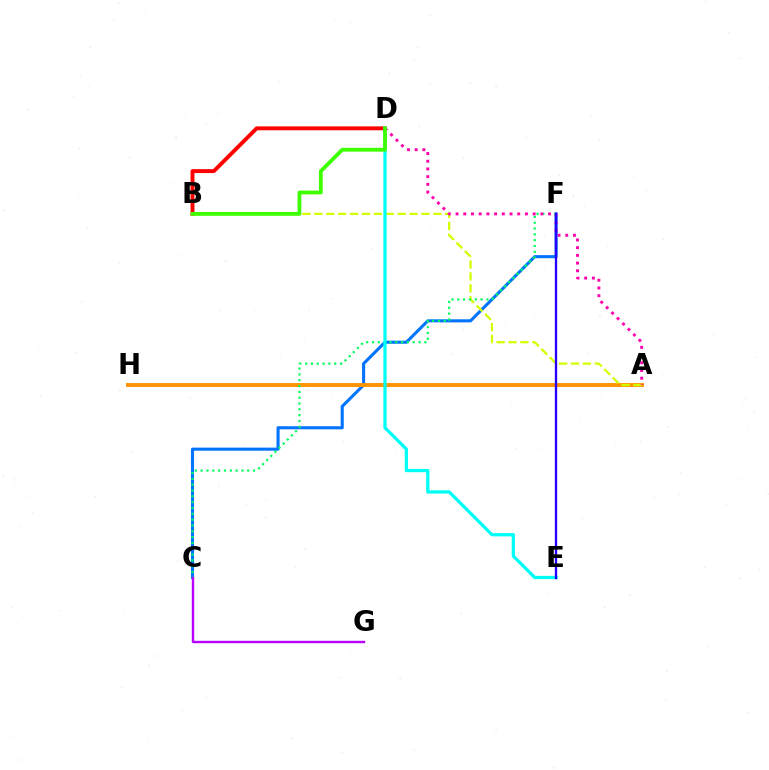{('C', 'F'): [{'color': '#0074ff', 'line_style': 'solid', 'thickness': 2.22}, {'color': '#00ff5c', 'line_style': 'dotted', 'thickness': 1.58}], ('A', 'H'): [{'color': '#ff9400', 'line_style': 'solid', 'thickness': 2.82}], ('A', 'B'): [{'color': '#d1ff00', 'line_style': 'dashed', 'thickness': 1.62}], ('B', 'D'): [{'color': '#ff0000', 'line_style': 'solid', 'thickness': 2.81}, {'color': '#3dff00', 'line_style': 'solid', 'thickness': 2.73}], ('D', 'E'): [{'color': '#00fff6', 'line_style': 'solid', 'thickness': 2.36}], ('A', 'D'): [{'color': '#ff00ac', 'line_style': 'dotted', 'thickness': 2.1}], ('E', 'F'): [{'color': '#2500ff', 'line_style': 'solid', 'thickness': 1.69}], ('C', 'G'): [{'color': '#b900ff', 'line_style': 'solid', 'thickness': 1.73}]}